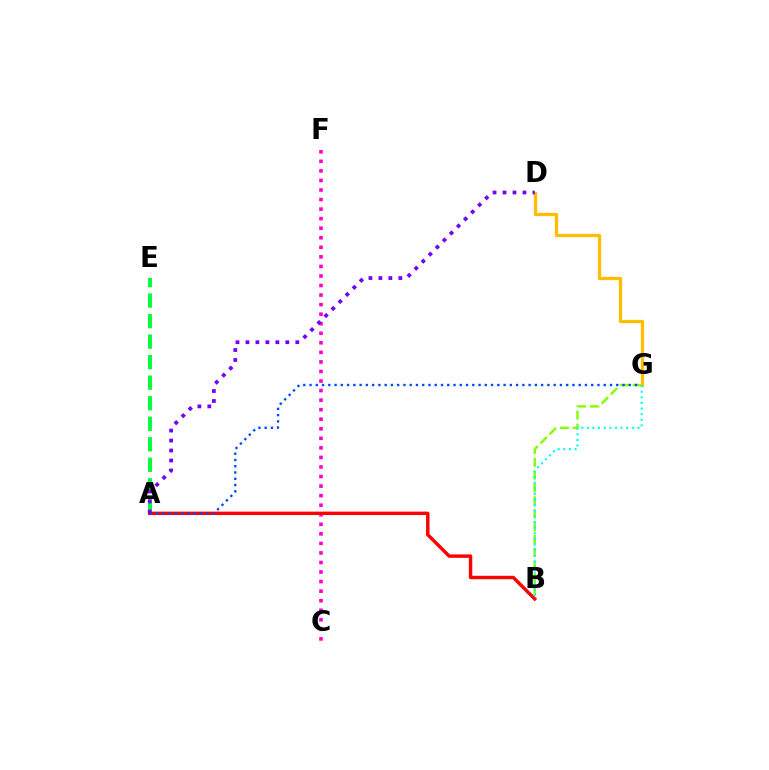{('A', 'E'): [{'color': '#00ff39', 'line_style': 'dashed', 'thickness': 2.79}], ('C', 'F'): [{'color': '#ff00cf', 'line_style': 'dotted', 'thickness': 2.6}], ('A', 'B'): [{'color': '#ff0000', 'line_style': 'solid', 'thickness': 2.46}], ('B', 'G'): [{'color': '#84ff00', 'line_style': 'dashed', 'thickness': 1.75}, {'color': '#00fff6', 'line_style': 'dotted', 'thickness': 1.53}], ('A', 'G'): [{'color': '#004bff', 'line_style': 'dotted', 'thickness': 1.7}], ('D', 'G'): [{'color': '#ffbd00', 'line_style': 'solid', 'thickness': 2.35}], ('A', 'D'): [{'color': '#7200ff', 'line_style': 'dotted', 'thickness': 2.71}]}